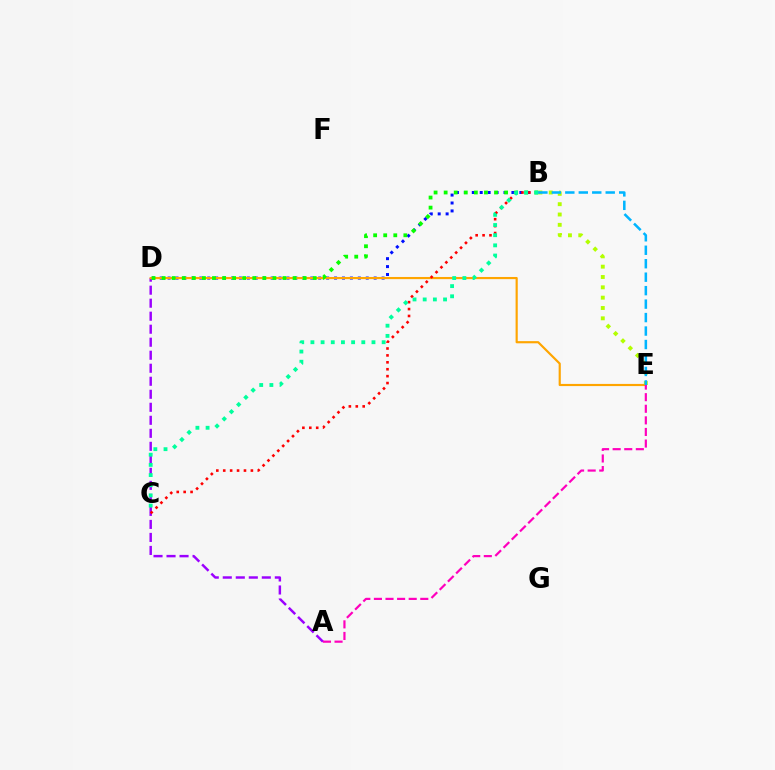{('B', 'E'): [{'color': '#b3ff00', 'line_style': 'dotted', 'thickness': 2.81}, {'color': '#00b5ff', 'line_style': 'dashed', 'thickness': 1.83}], ('B', 'D'): [{'color': '#0010ff', 'line_style': 'dotted', 'thickness': 2.15}, {'color': '#08ff00', 'line_style': 'dotted', 'thickness': 2.74}], ('A', 'D'): [{'color': '#9b00ff', 'line_style': 'dashed', 'thickness': 1.77}], ('D', 'E'): [{'color': '#ffa500', 'line_style': 'solid', 'thickness': 1.56}], ('A', 'E'): [{'color': '#ff00bd', 'line_style': 'dashed', 'thickness': 1.58}], ('B', 'C'): [{'color': '#ff0000', 'line_style': 'dotted', 'thickness': 1.88}, {'color': '#00ff9d', 'line_style': 'dotted', 'thickness': 2.77}]}